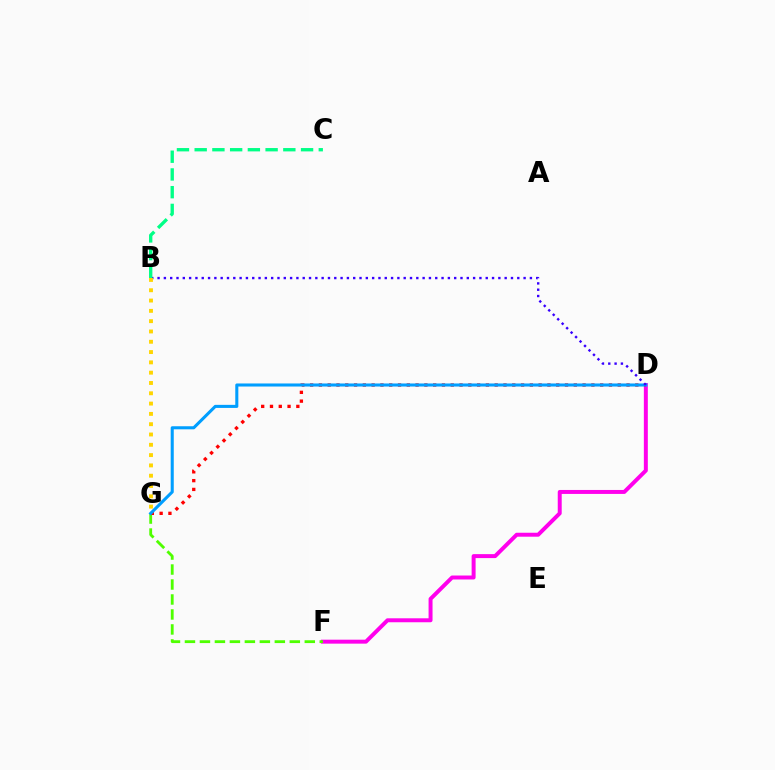{('D', 'F'): [{'color': '#ff00ed', 'line_style': 'solid', 'thickness': 2.85}], ('F', 'G'): [{'color': '#4fff00', 'line_style': 'dashed', 'thickness': 2.04}], ('D', 'G'): [{'color': '#ff0000', 'line_style': 'dotted', 'thickness': 2.39}, {'color': '#009eff', 'line_style': 'solid', 'thickness': 2.21}], ('B', 'D'): [{'color': '#3700ff', 'line_style': 'dotted', 'thickness': 1.71}], ('B', 'C'): [{'color': '#00ff86', 'line_style': 'dashed', 'thickness': 2.41}], ('B', 'G'): [{'color': '#ffd500', 'line_style': 'dotted', 'thickness': 2.8}]}